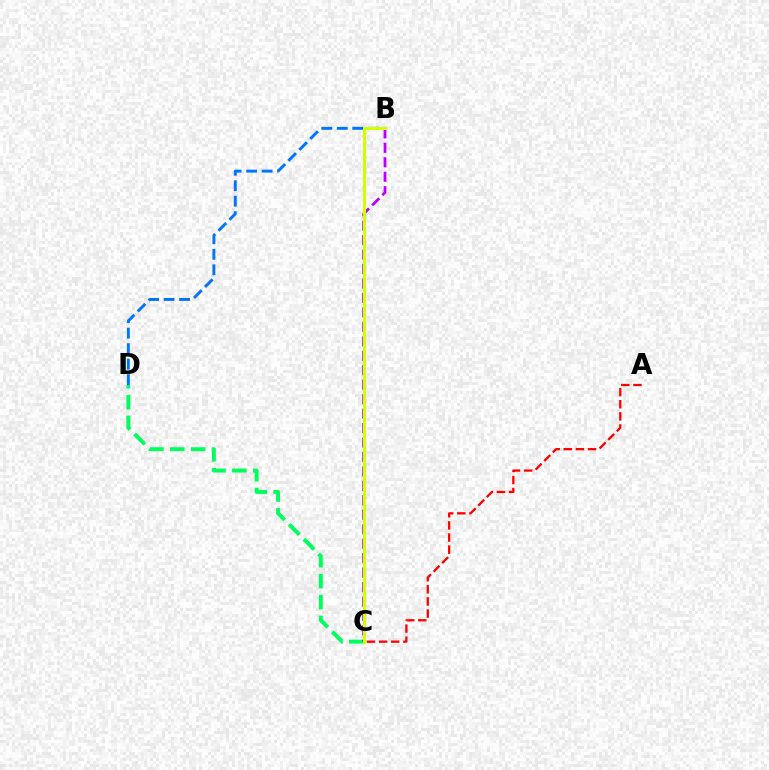{('B', 'D'): [{'color': '#0074ff', 'line_style': 'dashed', 'thickness': 2.1}], ('C', 'D'): [{'color': '#00ff5c', 'line_style': 'dashed', 'thickness': 2.84}], ('B', 'C'): [{'color': '#b900ff', 'line_style': 'dashed', 'thickness': 1.96}, {'color': '#d1ff00', 'line_style': 'solid', 'thickness': 2.18}], ('A', 'C'): [{'color': '#ff0000', 'line_style': 'dashed', 'thickness': 1.65}]}